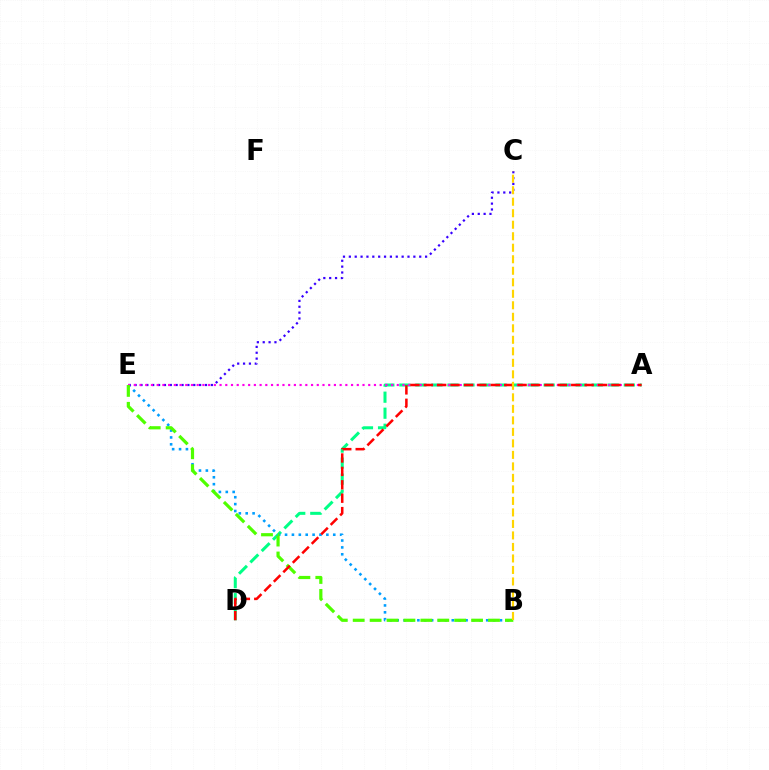{('A', 'D'): [{'color': '#00ff86', 'line_style': 'dashed', 'thickness': 2.18}, {'color': '#ff0000', 'line_style': 'dashed', 'thickness': 1.82}], ('B', 'E'): [{'color': '#009eff', 'line_style': 'dotted', 'thickness': 1.87}, {'color': '#4fff00', 'line_style': 'dashed', 'thickness': 2.3}], ('C', 'E'): [{'color': '#3700ff', 'line_style': 'dotted', 'thickness': 1.59}], ('A', 'E'): [{'color': '#ff00ed', 'line_style': 'dotted', 'thickness': 1.55}], ('B', 'C'): [{'color': '#ffd500', 'line_style': 'dashed', 'thickness': 1.56}]}